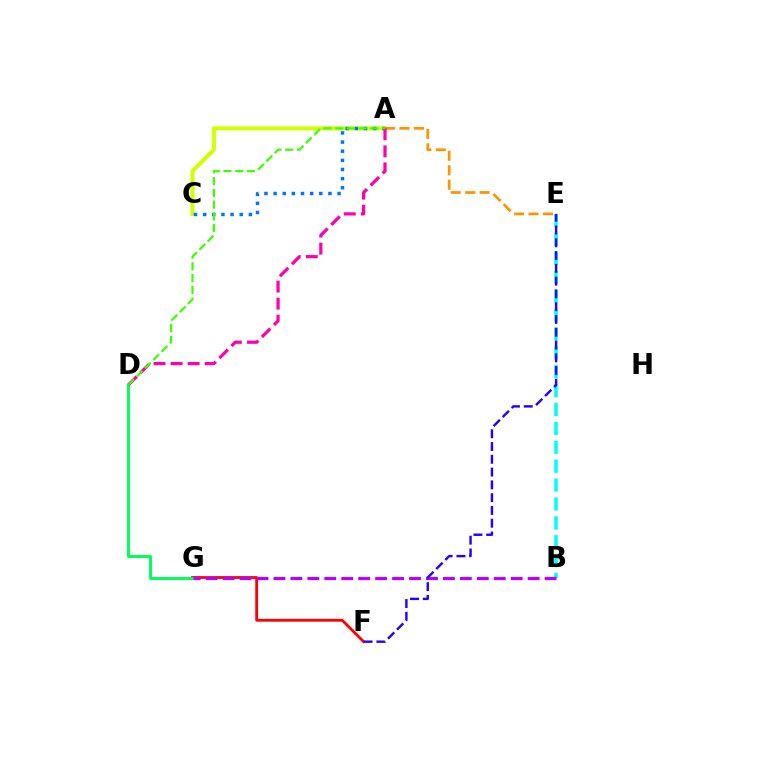{('F', 'G'): [{'color': '#ff0000', 'line_style': 'solid', 'thickness': 2.02}], ('A', 'C'): [{'color': '#d1ff00', 'line_style': 'solid', 'thickness': 2.88}, {'color': '#0074ff', 'line_style': 'dotted', 'thickness': 2.48}], ('A', 'E'): [{'color': '#ff9400', 'line_style': 'dashed', 'thickness': 1.96}], ('D', 'G'): [{'color': '#00ff5c', 'line_style': 'solid', 'thickness': 2.13}], ('A', 'D'): [{'color': '#ff00ac', 'line_style': 'dashed', 'thickness': 2.32}, {'color': '#3dff00', 'line_style': 'dashed', 'thickness': 1.6}], ('B', 'E'): [{'color': '#00fff6', 'line_style': 'dashed', 'thickness': 2.57}], ('B', 'G'): [{'color': '#b900ff', 'line_style': 'dashed', 'thickness': 2.3}], ('E', 'F'): [{'color': '#2500ff', 'line_style': 'dashed', 'thickness': 1.74}]}